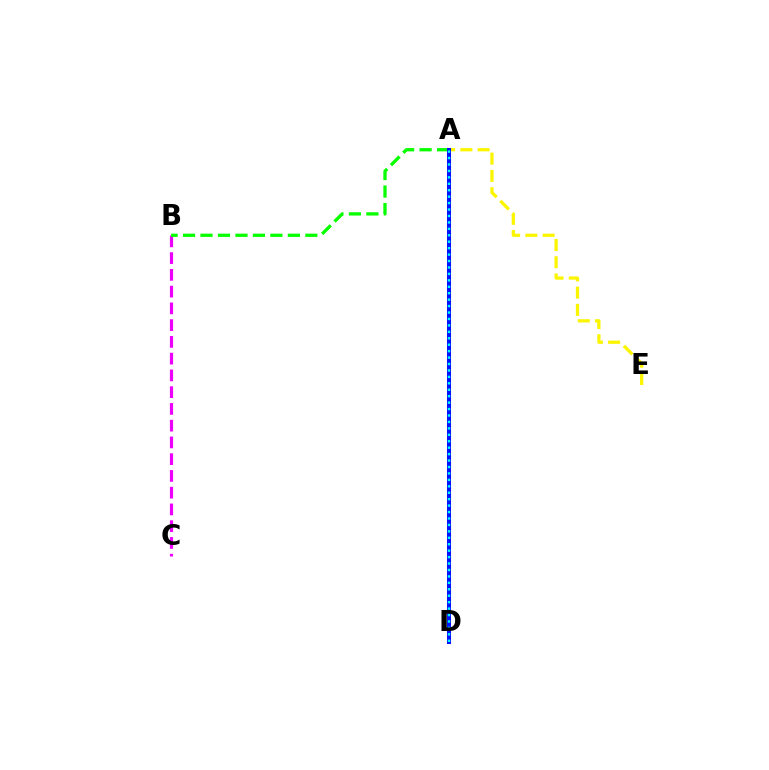{('B', 'C'): [{'color': '#ee00ff', 'line_style': 'dashed', 'thickness': 2.28}], ('A', 'B'): [{'color': '#08ff00', 'line_style': 'dashed', 'thickness': 2.37}], ('A', 'E'): [{'color': '#fcf500', 'line_style': 'dashed', 'thickness': 2.34}], ('A', 'D'): [{'color': '#ff0000', 'line_style': 'dashed', 'thickness': 2.17}, {'color': '#0010ff', 'line_style': 'solid', 'thickness': 2.9}, {'color': '#00fff6', 'line_style': 'dotted', 'thickness': 1.75}]}